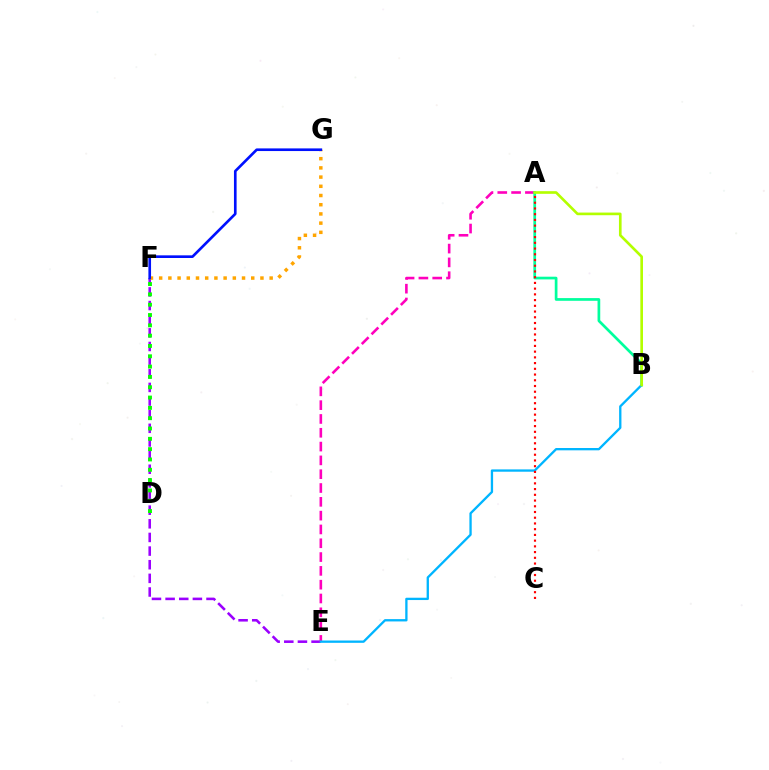{('E', 'F'): [{'color': '#9b00ff', 'line_style': 'dashed', 'thickness': 1.85}], ('A', 'E'): [{'color': '#ff00bd', 'line_style': 'dashed', 'thickness': 1.88}], ('A', 'B'): [{'color': '#00ff9d', 'line_style': 'solid', 'thickness': 1.95}, {'color': '#b3ff00', 'line_style': 'solid', 'thickness': 1.91}], ('F', 'G'): [{'color': '#ffa500', 'line_style': 'dotted', 'thickness': 2.5}, {'color': '#0010ff', 'line_style': 'solid', 'thickness': 1.91}], ('B', 'E'): [{'color': '#00b5ff', 'line_style': 'solid', 'thickness': 1.67}], ('D', 'F'): [{'color': '#08ff00', 'line_style': 'dotted', 'thickness': 2.8}], ('A', 'C'): [{'color': '#ff0000', 'line_style': 'dotted', 'thickness': 1.56}]}